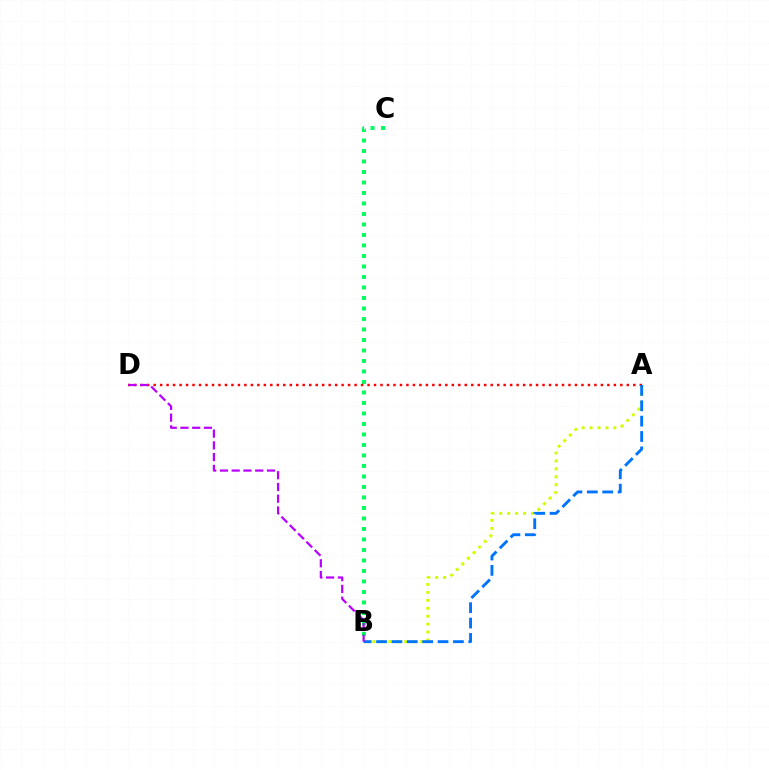{('B', 'C'): [{'color': '#00ff5c', 'line_style': 'dotted', 'thickness': 2.85}], ('A', 'B'): [{'color': '#d1ff00', 'line_style': 'dotted', 'thickness': 2.16}, {'color': '#0074ff', 'line_style': 'dashed', 'thickness': 2.09}], ('A', 'D'): [{'color': '#ff0000', 'line_style': 'dotted', 'thickness': 1.76}], ('B', 'D'): [{'color': '#b900ff', 'line_style': 'dashed', 'thickness': 1.6}]}